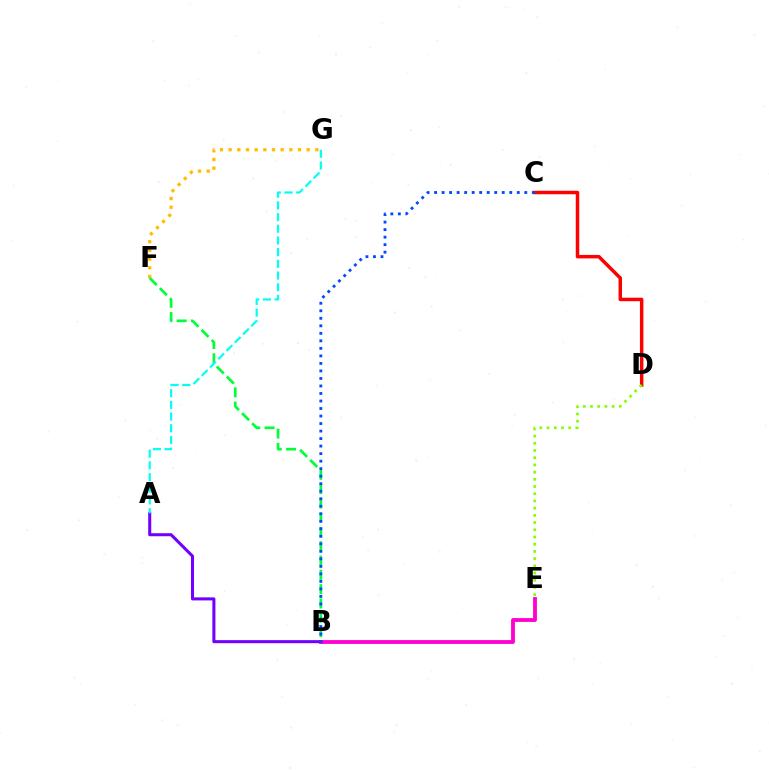{('C', 'D'): [{'color': '#ff0000', 'line_style': 'solid', 'thickness': 2.5}], ('B', 'E'): [{'color': '#ff00cf', 'line_style': 'solid', 'thickness': 2.76}], ('D', 'E'): [{'color': '#84ff00', 'line_style': 'dotted', 'thickness': 1.96}], ('F', 'G'): [{'color': '#ffbd00', 'line_style': 'dotted', 'thickness': 2.36}], ('A', 'B'): [{'color': '#7200ff', 'line_style': 'solid', 'thickness': 2.2}], ('B', 'F'): [{'color': '#00ff39', 'line_style': 'dashed', 'thickness': 1.94}], ('B', 'C'): [{'color': '#004bff', 'line_style': 'dotted', 'thickness': 2.04}], ('A', 'G'): [{'color': '#00fff6', 'line_style': 'dashed', 'thickness': 1.59}]}